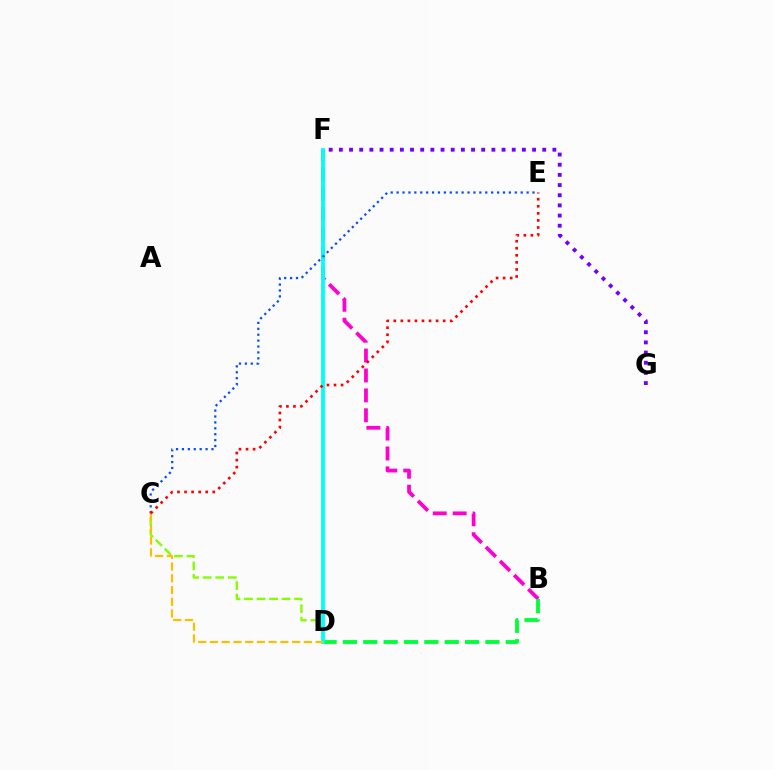{('B', 'F'): [{'color': '#ff00cf', 'line_style': 'dashed', 'thickness': 2.7}], ('C', 'D'): [{'color': '#84ff00', 'line_style': 'dashed', 'thickness': 1.7}, {'color': '#ffbd00', 'line_style': 'dashed', 'thickness': 1.59}], ('F', 'G'): [{'color': '#7200ff', 'line_style': 'dotted', 'thickness': 2.76}], ('B', 'D'): [{'color': '#00ff39', 'line_style': 'dashed', 'thickness': 2.77}], ('D', 'F'): [{'color': '#00fff6', 'line_style': 'solid', 'thickness': 2.77}], ('C', 'E'): [{'color': '#004bff', 'line_style': 'dotted', 'thickness': 1.61}, {'color': '#ff0000', 'line_style': 'dotted', 'thickness': 1.92}]}